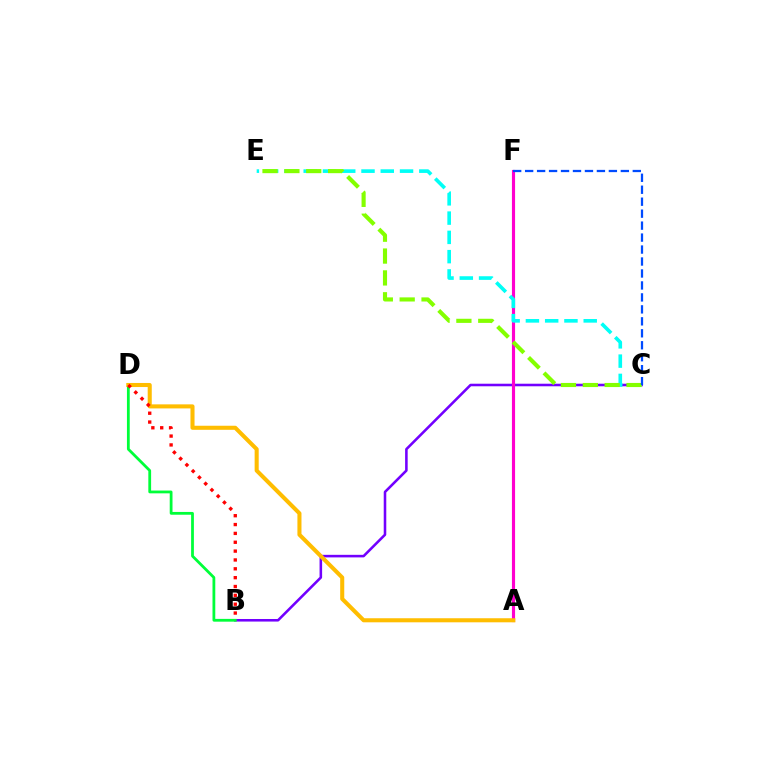{('B', 'C'): [{'color': '#7200ff', 'line_style': 'solid', 'thickness': 1.85}], ('A', 'F'): [{'color': '#ff00cf', 'line_style': 'solid', 'thickness': 2.26}], ('C', 'E'): [{'color': '#00fff6', 'line_style': 'dashed', 'thickness': 2.62}, {'color': '#84ff00', 'line_style': 'dashed', 'thickness': 2.97}], ('B', 'D'): [{'color': '#00ff39', 'line_style': 'solid', 'thickness': 2.01}, {'color': '#ff0000', 'line_style': 'dotted', 'thickness': 2.4}], ('A', 'D'): [{'color': '#ffbd00', 'line_style': 'solid', 'thickness': 2.92}], ('C', 'F'): [{'color': '#004bff', 'line_style': 'dashed', 'thickness': 1.63}]}